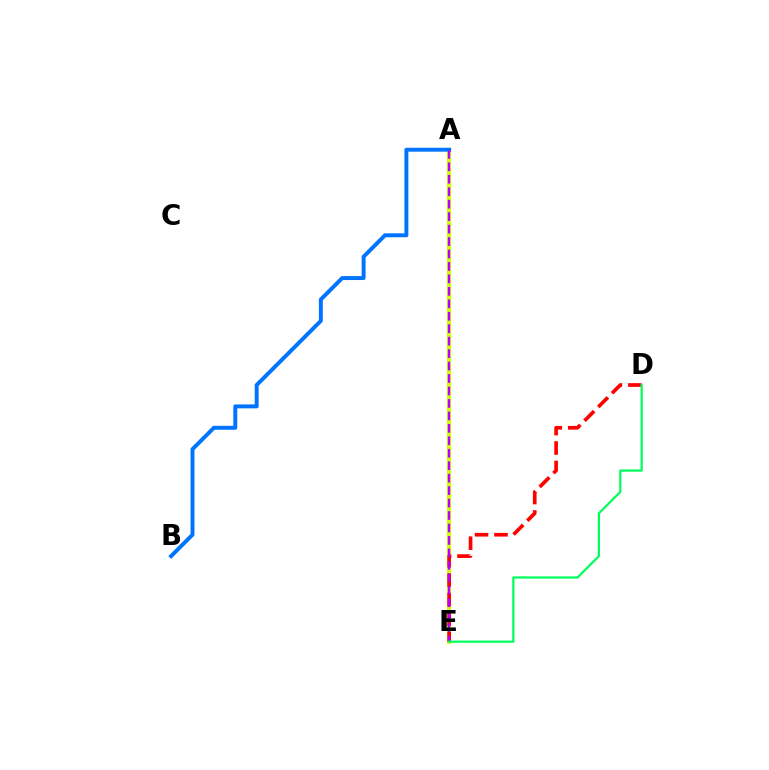{('A', 'E'): [{'color': '#d1ff00', 'line_style': 'solid', 'thickness': 2.94}, {'color': '#b900ff', 'line_style': 'dashed', 'thickness': 1.69}], ('A', 'B'): [{'color': '#0074ff', 'line_style': 'solid', 'thickness': 2.83}], ('D', 'E'): [{'color': '#ff0000', 'line_style': 'dashed', 'thickness': 2.64}, {'color': '#00ff5c', 'line_style': 'solid', 'thickness': 1.6}]}